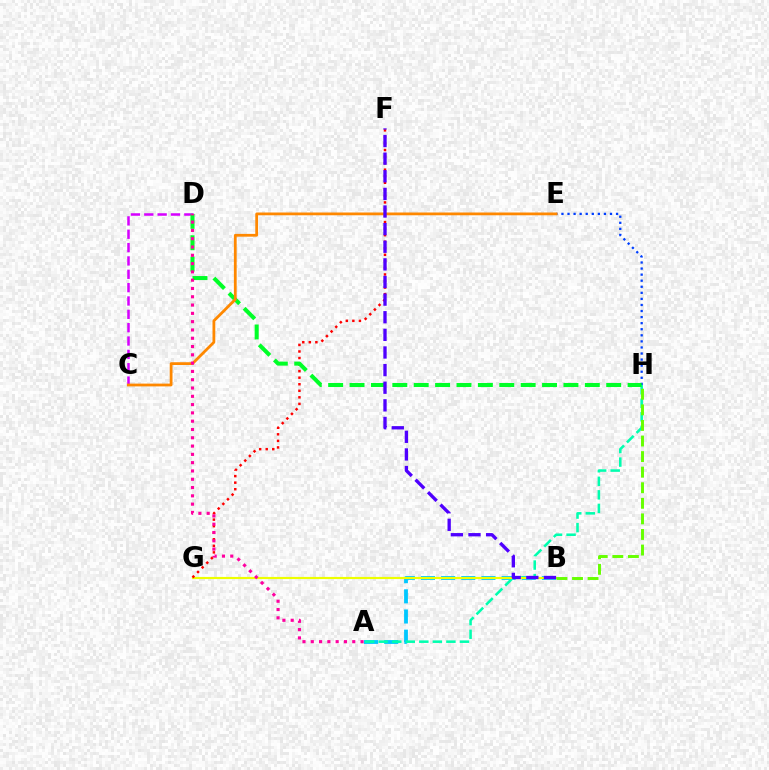{('A', 'B'): [{'color': '#00c7ff', 'line_style': 'dashed', 'thickness': 2.74}], ('A', 'H'): [{'color': '#00ffaf', 'line_style': 'dashed', 'thickness': 1.84}], ('E', 'H'): [{'color': '#003fff', 'line_style': 'dotted', 'thickness': 1.65}], ('C', 'D'): [{'color': '#d600ff', 'line_style': 'dashed', 'thickness': 1.81}], ('B', 'G'): [{'color': '#eeff00', 'line_style': 'solid', 'thickness': 1.55}], ('F', 'G'): [{'color': '#ff0000', 'line_style': 'dotted', 'thickness': 1.78}], ('D', 'H'): [{'color': '#00ff27', 'line_style': 'dashed', 'thickness': 2.91}], ('C', 'E'): [{'color': '#ff8800', 'line_style': 'solid', 'thickness': 2.0}], ('B', 'H'): [{'color': '#66ff00', 'line_style': 'dashed', 'thickness': 2.12}], ('A', 'D'): [{'color': '#ff00a0', 'line_style': 'dotted', 'thickness': 2.25}], ('B', 'F'): [{'color': '#4f00ff', 'line_style': 'dashed', 'thickness': 2.39}]}